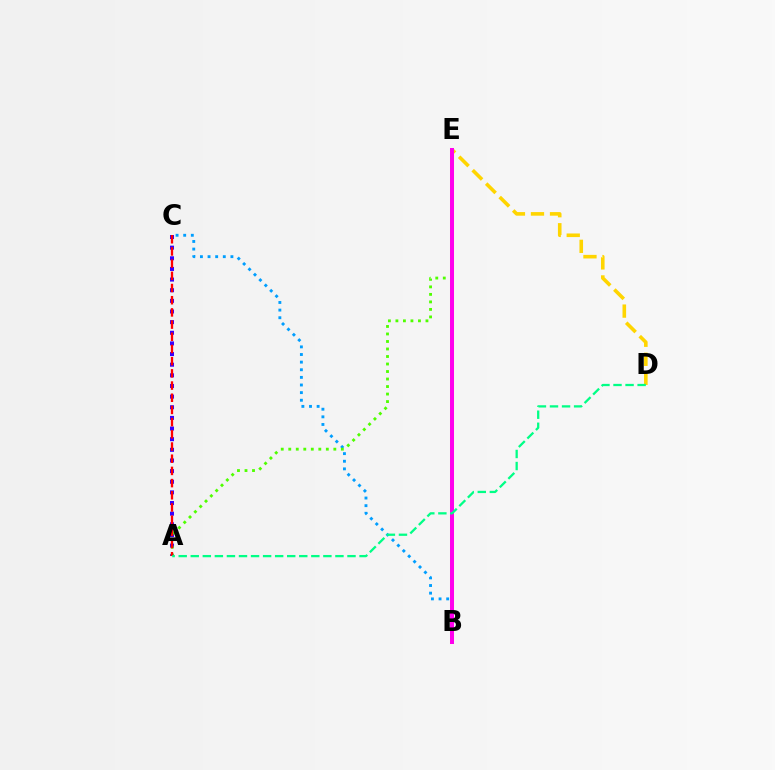{('A', 'C'): [{'color': '#3700ff', 'line_style': 'dotted', 'thickness': 2.89}, {'color': '#ff0000', 'line_style': 'dashed', 'thickness': 1.66}], ('B', 'C'): [{'color': '#009eff', 'line_style': 'dotted', 'thickness': 2.07}], ('D', 'E'): [{'color': '#ffd500', 'line_style': 'dashed', 'thickness': 2.59}], ('A', 'E'): [{'color': '#4fff00', 'line_style': 'dotted', 'thickness': 2.04}], ('B', 'E'): [{'color': '#ff00ed', 'line_style': 'solid', 'thickness': 2.88}], ('A', 'D'): [{'color': '#00ff86', 'line_style': 'dashed', 'thickness': 1.64}]}